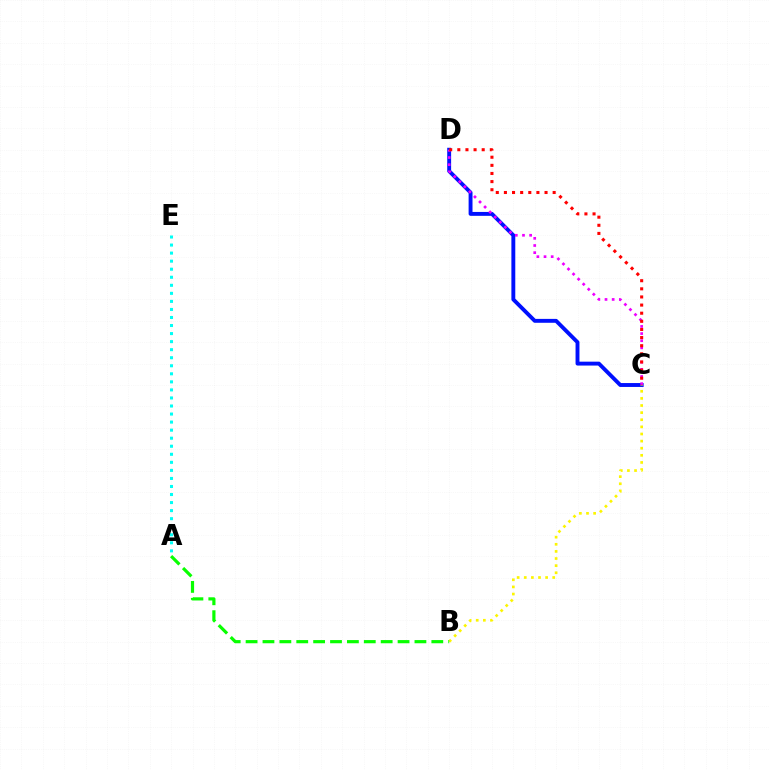{('A', 'E'): [{'color': '#00fff6', 'line_style': 'dotted', 'thickness': 2.19}], ('C', 'D'): [{'color': '#0010ff', 'line_style': 'solid', 'thickness': 2.8}, {'color': '#ee00ff', 'line_style': 'dotted', 'thickness': 1.94}, {'color': '#ff0000', 'line_style': 'dotted', 'thickness': 2.21}], ('B', 'C'): [{'color': '#fcf500', 'line_style': 'dotted', 'thickness': 1.93}], ('A', 'B'): [{'color': '#08ff00', 'line_style': 'dashed', 'thickness': 2.29}]}